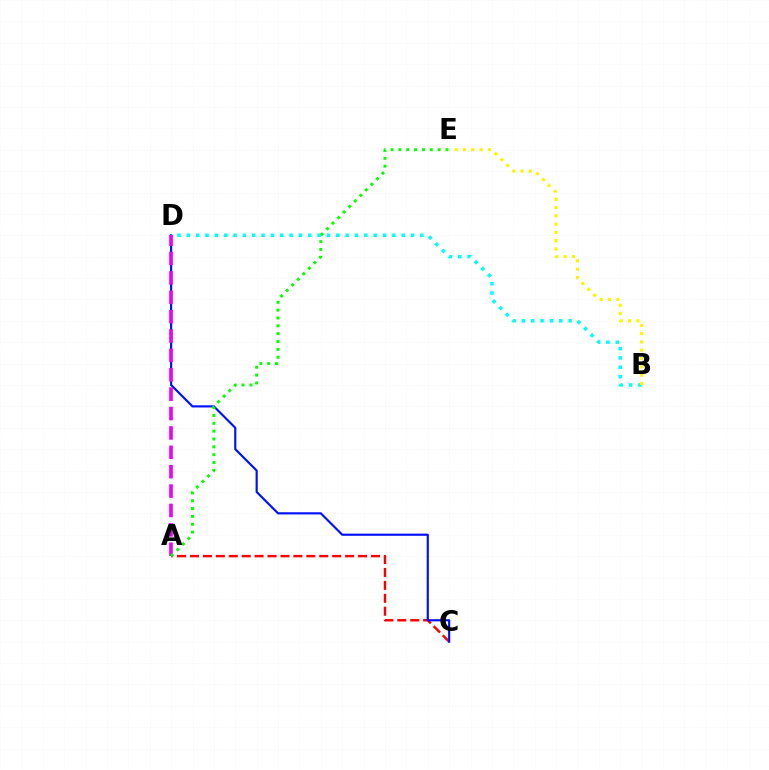{('A', 'C'): [{'color': '#ff0000', 'line_style': 'dashed', 'thickness': 1.76}], ('C', 'D'): [{'color': '#0010ff', 'line_style': 'solid', 'thickness': 1.55}], ('B', 'D'): [{'color': '#00fff6', 'line_style': 'dotted', 'thickness': 2.54}], ('A', 'D'): [{'color': '#ee00ff', 'line_style': 'dashed', 'thickness': 2.63}], ('B', 'E'): [{'color': '#fcf500', 'line_style': 'dotted', 'thickness': 2.25}], ('A', 'E'): [{'color': '#08ff00', 'line_style': 'dotted', 'thickness': 2.13}]}